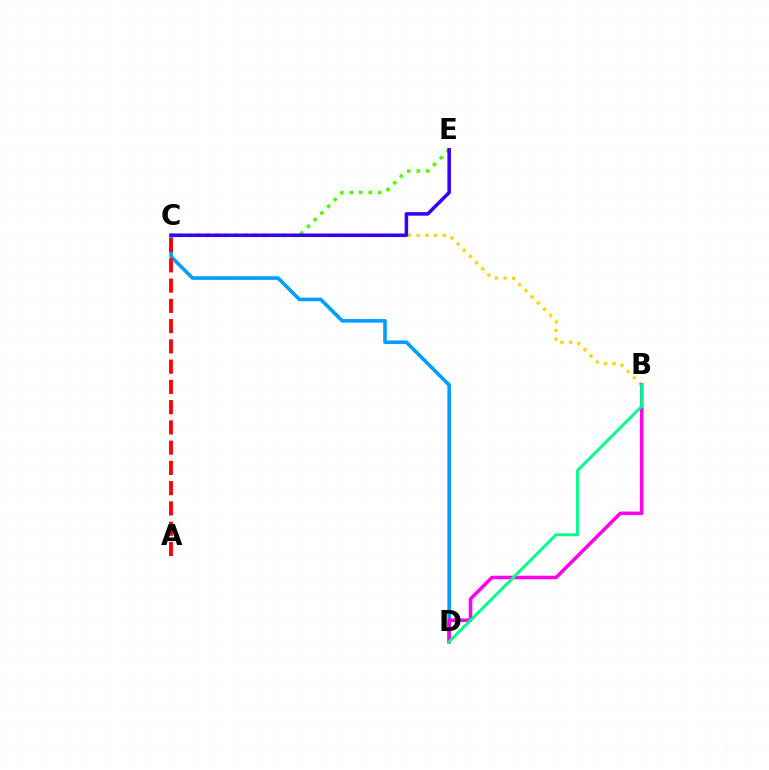{('C', 'D'): [{'color': '#009eff', 'line_style': 'solid', 'thickness': 2.59}], ('B', 'C'): [{'color': '#ffd500', 'line_style': 'dotted', 'thickness': 2.37}], ('B', 'D'): [{'color': '#ff00ed', 'line_style': 'solid', 'thickness': 2.55}, {'color': '#00ff86', 'line_style': 'solid', 'thickness': 2.12}], ('C', 'E'): [{'color': '#4fff00', 'line_style': 'dotted', 'thickness': 2.58}, {'color': '#3700ff', 'line_style': 'solid', 'thickness': 2.55}], ('A', 'C'): [{'color': '#ff0000', 'line_style': 'dashed', 'thickness': 2.75}]}